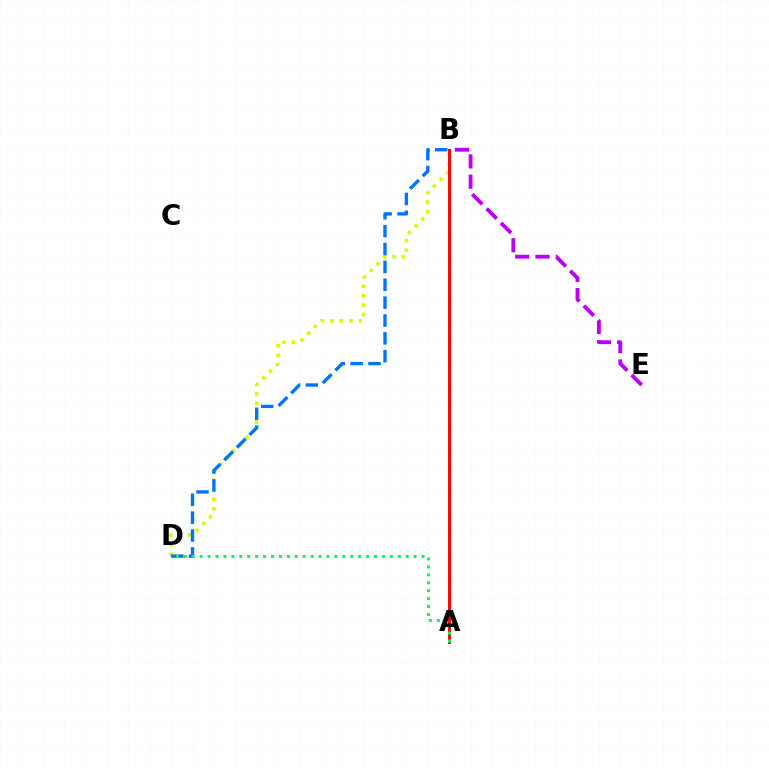{('B', 'D'): [{'color': '#d1ff00', 'line_style': 'dotted', 'thickness': 2.57}, {'color': '#0074ff', 'line_style': 'dashed', 'thickness': 2.43}], ('A', 'B'): [{'color': '#ff0000', 'line_style': 'solid', 'thickness': 2.1}], ('B', 'E'): [{'color': '#b900ff', 'line_style': 'dashed', 'thickness': 2.76}], ('A', 'D'): [{'color': '#00ff5c', 'line_style': 'dotted', 'thickness': 2.15}]}